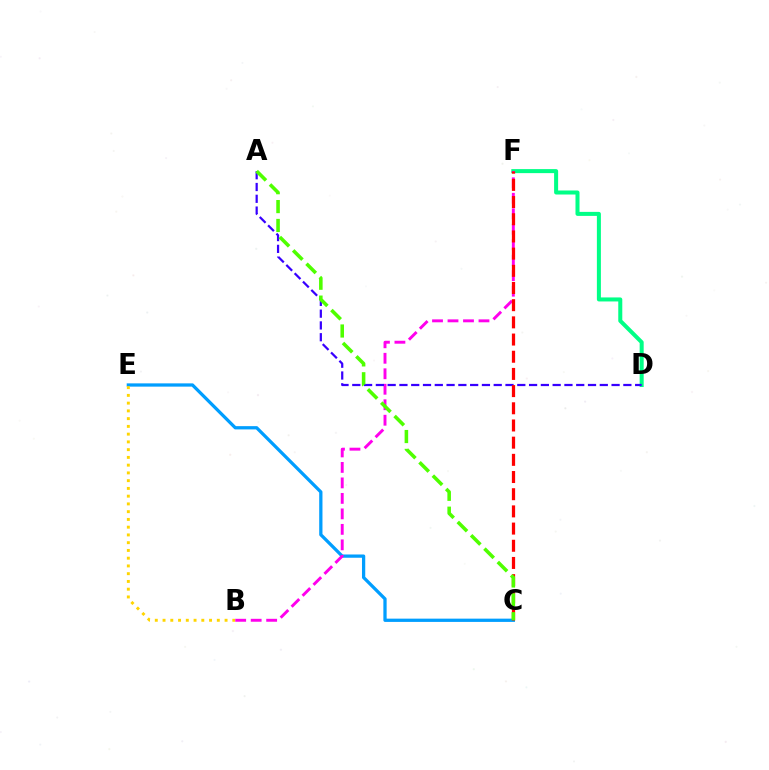{('D', 'F'): [{'color': '#00ff86', 'line_style': 'solid', 'thickness': 2.9}], ('C', 'E'): [{'color': '#009eff', 'line_style': 'solid', 'thickness': 2.35}], ('B', 'E'): [{'color': '#ffd500', 'line_style': 'dotted', 'thickness': 2.11}], ('B', 'F'): [{'color': '#ff00ed', 'line_style': 'dashed', 'thickness': 2.1}], ('A', 'D'): [{'color': '#3700ff', 'line_style': 'dashed', 'thickness': 1.6}], ('C', 'F'): [{'color': '#ff0000', 'line_style': 'dashed', 'thickness': 2.33}], ('A', 'C'): [{'color': '#4fff00', 'line_style': 'dashed', 'thickness': 2.56}]}